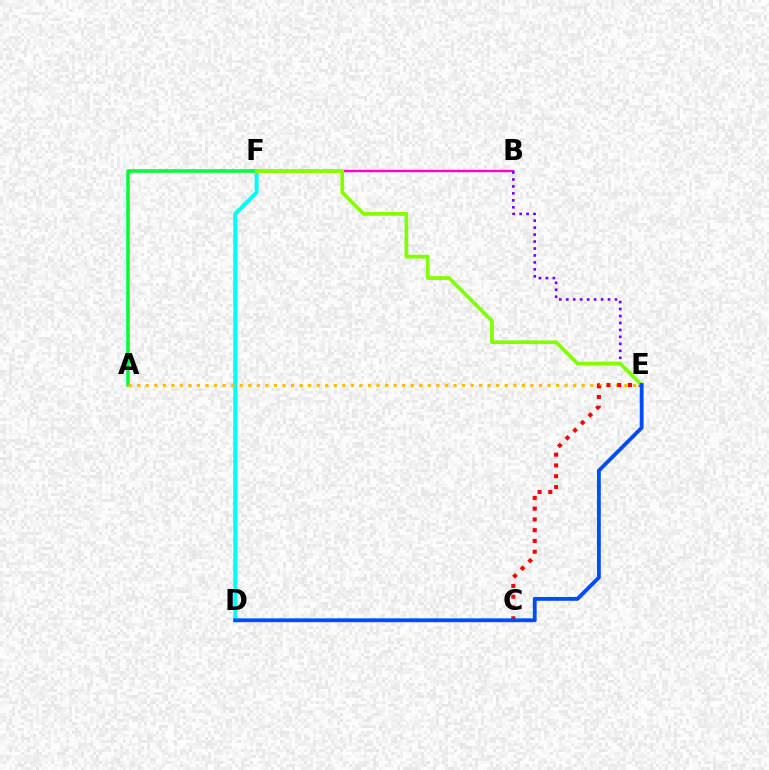{('D', 'F'): [{'color': '#00fff6', 'line_style': 'solid', 'thickness': 2.84}], ('A', 'F'): [{'color': '#00ff39', 'line_style': 'solid', 'thickness': 2.55}], ('A', 'E'): [{'color': '#ffbd00', 'line_style': 'dotted', 'thickness': 2.32}], ('C', 'E'): [{'color': '#ff0000', 'line_style': 'dotted', 'thickness': 2.93}], ('B', 'F'): [{'color': '#ff00cf', 'line_style': 'solid', 'thickness': 1.72}], ('B', 'E'): [{'color': '#7200ff', 'line_style': 'dotted', 'thickness': 1.89}], ('E', 'F'): [{'color': '#84ff00', 'line_style': 'solid', 'thickness': 2.72}], ('D', 'E'): [{'color': '#004bff', 'line_style': 'solid', 'thickness': 2.76}]}